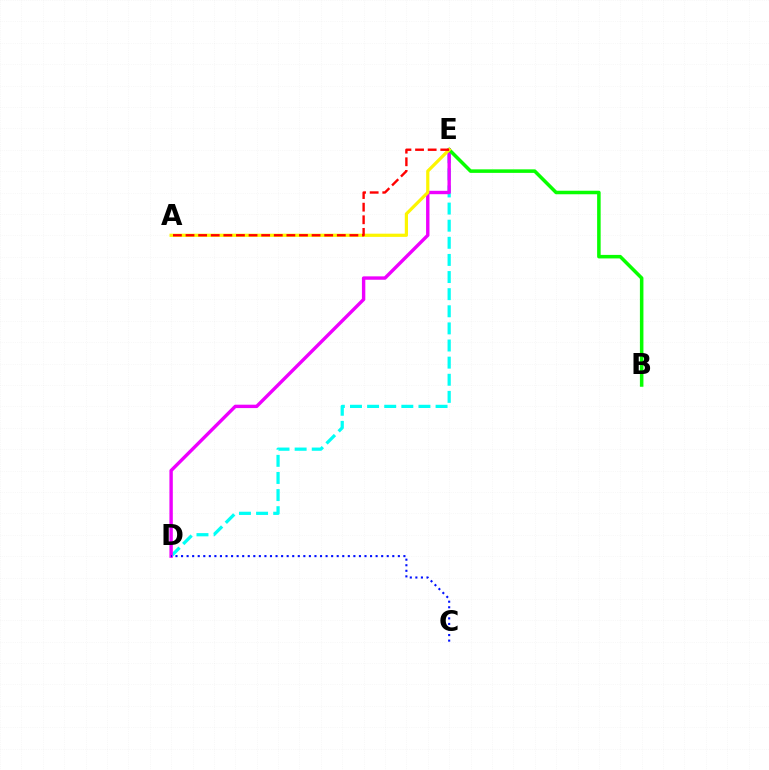{('D', 'E'): [{'color': '#00fff6', 'line_style': 'dashed', 'thickness': 2.33}, {'color': '#ee00ff', 'line_style': 'solid', 'thickness': 2.44}], ('B', 'E'): [{'color': '#08ff00', 'line_style': 'solid', 'thickness': 2.54}], ('A', 'E'): [{'color': '#fcf500', 'line_style': 'solid', 'thickness': 2.3}, {'color': '#ff0000', 'line_style': 'dashed', 'thickness': 1.71}], ('C', 'D'): [{'color': '#0010ff', 'line_style': 'dotted', 'thickness': 1.51}]}